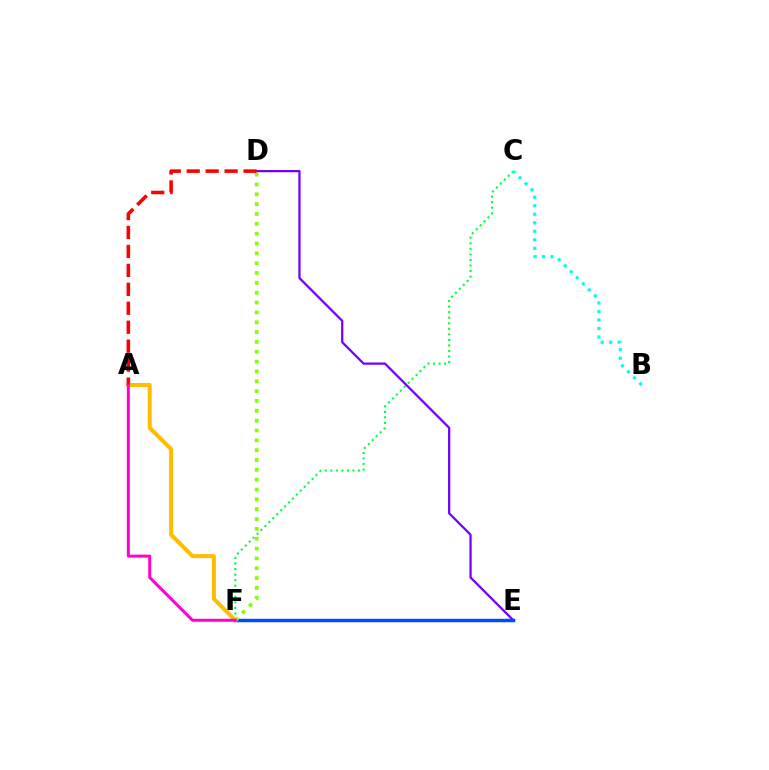{('C', 'F'): [{'color': '#00ff39', 'line_style': 'dotted', 'thickness': 1.51}], ('D', 'E'): [{'color': '#7200ff', 'line_style': 'solid', 'thickness': 1.61}], ('E', 'F'): [{'color': '#004bff', 'line_style': 'solid', 'thickness': 2.51}], ('D', 'F'): [{'color': '#84ff00', 'line_style': 'dotted', 'thickness': 2.67}], ('A', 'F'): [{'color': '#ffbd00', 'line_style': 'solid', 'thickness': 2.88}, {'color': '#ff00cf', 'line_style': 'solid', 'thickness': 2.16}], ('A', 'D'): [{'color': '#ff0000', 'line_style': 'dashed', 'thickness': 2.57}], ('B', 'C'): [{'color': '#00fff6', 'line_style': 'dotted', 'thickness': 2.31}]}